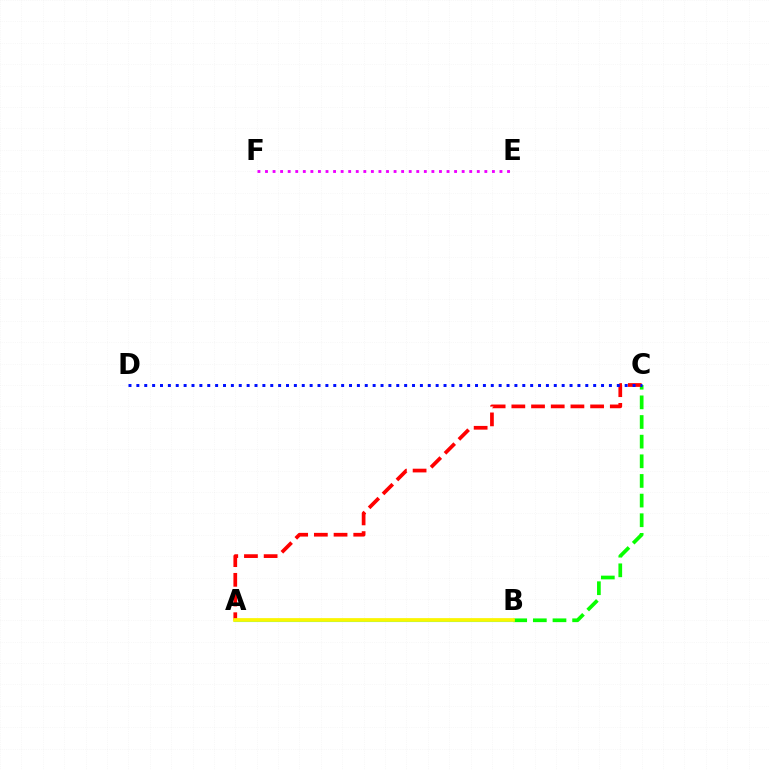{('A', 'B'): [{'color': '#00fff6', 'line_style': 'solid', 'thickness': 2.23}, {'color': '#fcf500', 'line_style': 'solid', 'thickness': 2.68}], ('E', 'F'): [{'color': '#ee00ff', 'line_style': 'dotted', 'thickness': 2.06}], ('B', 'C'): [{'color': '#08ff00', 'line_style': 'dashed', 'thickness': 2.67}], ('A', 'C'): [{'color': '#ff0000', 'line_style': 'dashed', 'thickness': 2.68}], ('C', 'D'): [{'color': '#0010ff', 'line_style': 'dotted', 'thickness': 2.14}]}